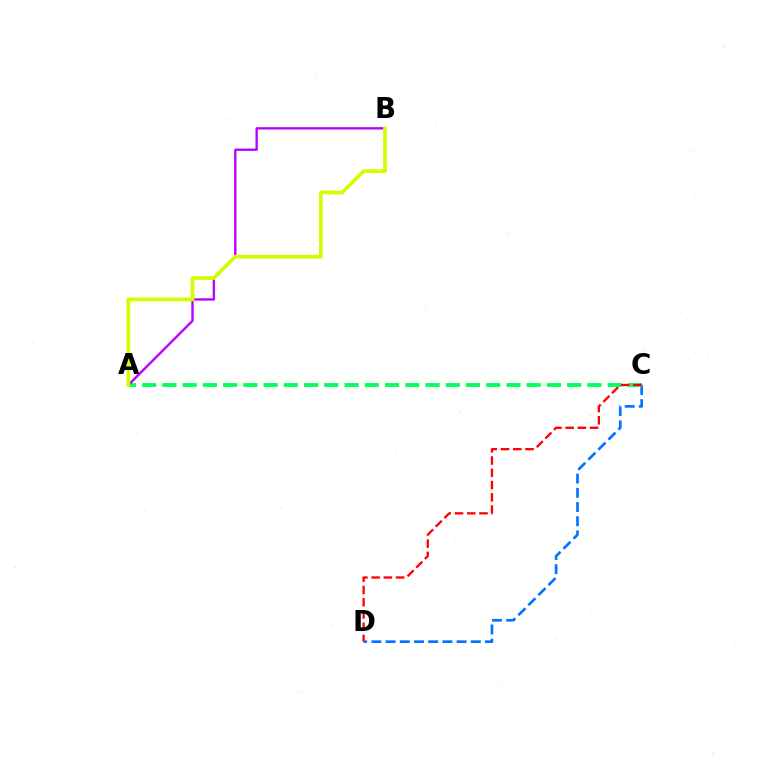{('C', 'D'): [{'color': '#0074ff', 'line_style': 'dashed', 'thickness': 1.93}, {'color': '#ff0000', 'line_style': 'dashed', 'thickness': 1.66}], ('A', 'C'): [{'color': '#00ff5c', 'line_style': 'dashed', 'thickness': 2.75}], ('A', 'B'): [{'color': '#b900ff', 'line_style': 'solid', 'thickness': 1.7}, {'color': '#d1ff00', 'line_style': 'solid', 'thickness': 2.67}]}